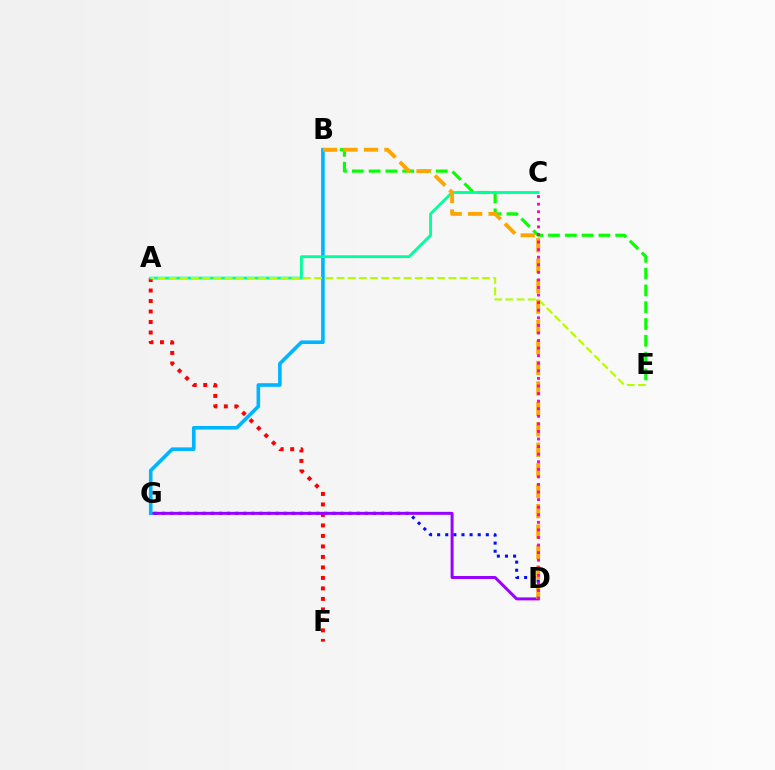{('A', 'F'): [{'color': '#ff0000', 'line_style': 'dotted', 'thickness': 2.85}], ('D', 'G'): [{'color': '#0010ff', 'line_style': 'dotted', 'thickness': 2.2}, {'color': '#9b00ff', 'line_style': 'solid', 'thickness': 2.15}], ('B', 'E'): [{'color': '#08ff00', 'line_style': 'dashed', 'thickness': 2.28}], ('B', 'G'): [{'color': '#00b5ff', 'line_style': 'solid', 'thickness': 2.6}], ('A', 'C'): [{'color': '#00ff9d', 'line_style': 'solid', 'thickness': 2.03}], ('A', 'E'): [{'color': '#b3ff00', 'line_style': 'dashed', 'thickness': 1.52}], ('B', 'D'): [{'color': '#ffa500', 'line_style': 'dashed', 'thickness': 2.78}], ('C', 'D'): [{'color': '#ff00bd', 'line_style': 'dotted', 'thickness': 2.06}]}